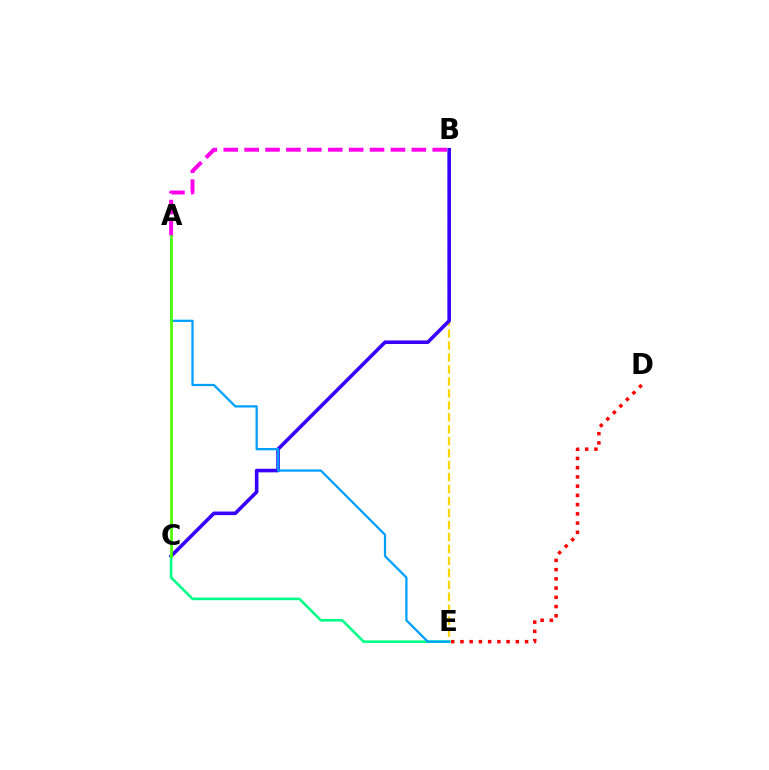{('B', 'E'): [{'color': '#ffd500', 'line_style': 'dashed', 'thickness': 1.62}], ('B', 'C'): [{'color': '#3700ff', 'line_style': 'solid', 'thickness': 2.58}], ('C', 'E'): [{'color': '#00ff86', 'line_style': 'solid', 'thickness': 1.85}], ('A', 'E'): [{'color': '#009eff', 'line_style': 'solid', 'thickness': 1.62}], ('A', 'C'): [{'color': '#4fff00', 'line_style': 'solid', 'thickness': 1.95}], ('A', 'B'): [{'color': '#ff00ed', 'line_style': 'dashed', 'thickness': 2.84}], ('D', 'E'): [{'color': '#ff0000', 'line_style': 'dotted', 'thickness': 2.51}]}